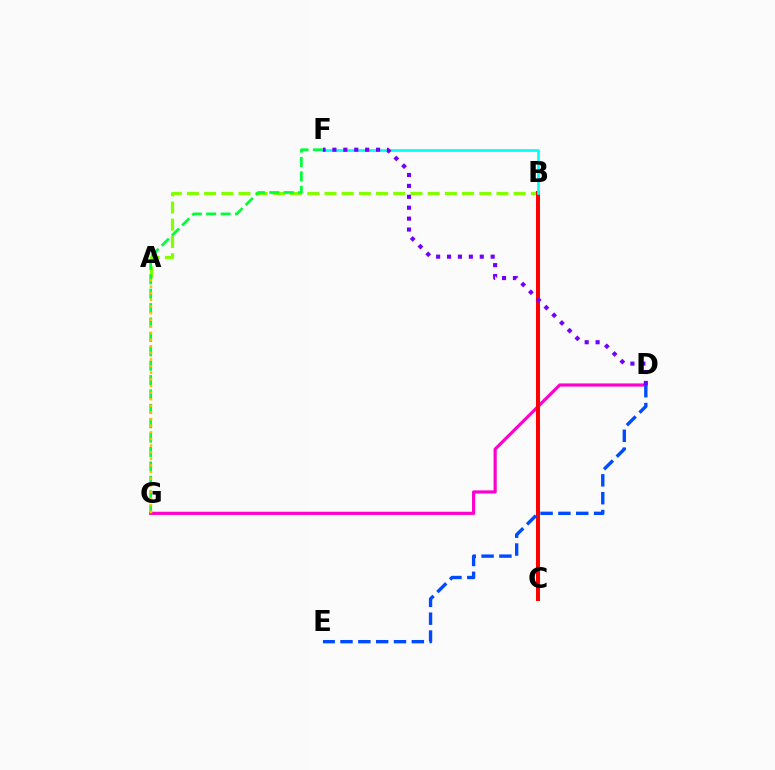{('D', 'G'): [{'color': '#ff00cf', 'line_style': 'solid', 'thickness': 2.29}], ('A', 'B'): [{'color': '#84ff00', 'line_style': 'dashed', 'thickness': 2.34}], ('F', 'G'): [{'color': '#00ff39', 'line_style': 'dashed', 'thickness': 1.96}], ('B', 'C'): [{'color': '#ff0000', 'line_style': 'solid', 'thickness': 2.9}], ('A', 'G'): [{'color': '#ffbd00', 'line_style': 'dotted', 'thickness': 1.8}], ('B', 'F'): [{'color': '#00fff6', 'line_style': 'solid', 'thickness': 1.94}], ('D', 'E'): [{'color': '#004bff', 'line_style': 'dashed', 'thickness': 2.42}], ('D', 'F'): [{'color': '#7200ff', 'line_style': 'dotted', 'thickness': 2.96}]}